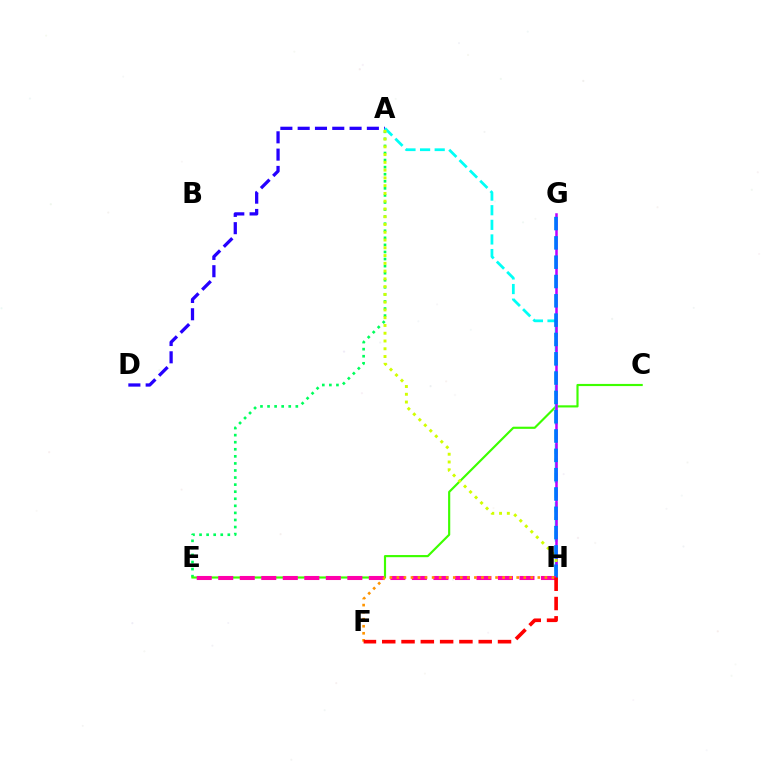{('A', 'D'): [{'color': '#2500ff', 'line_style': 'dashed', 'thickness': 2.35}], ('A', 'E'): [{'color': '#00ff5c', 'line_style': 'dotted', 'thickness': 1.92}], ('C', 'E'): [{'color': '#3dff00', 'line_style': 'solid', 'thickness': 1.55}], ('A', 'H'): [{'color': '#00fff6', 'line_style': 'dashed', 'thickness': 1.99}, {'color': '#d1ff00', 'line_style': 'dotted', 'thickness': 2.11}], ('G', 'H'): [{'color': '#b900ff', 'line_style': 'solid', 'thickness': 1.82}, {'color': '#0074ff', 'line_style': 'dashed', 'thickness': 2.62}], ('E', 'H'): [{'color': '#ff00ac', 'line_style': 'dashed', 'thickness': 2.92}], ('F', 'H'): [{'color': '#ff9400', 'line_style': 'dotted', 'thickness': 1.91}, {'color': '#ff0000', 'line_style': 'dashed', 'thickness': 2.62}]}